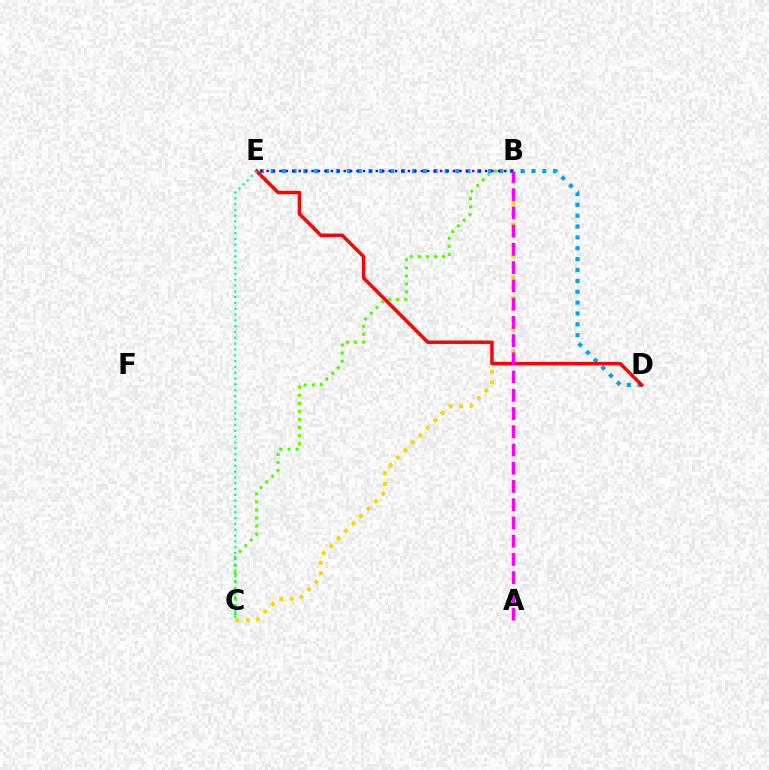{('B', 'C'): [{'color': '#4fff00', 'line_style': 'dotted', 'thickness': 2.19}, {'color': '#ffd500', 'line_style': 'dotted', 'thickness': 2.87}], ('D', 'E'): [{'color': '#009eff', 'line_style': 'dotted', 'thickness': 2.95}, {'color': '#ff0000', 'line_style': 'solid', 'thickness': 2.5}], ('A', 'B'): [{'color': '#ff00ed', 'line_style': 'dashed', 'thickness': 2.48}], ('B', 'E'): [{'color': '#3700ff', 'line_style': 'dotted', 'thickness': 1.75}], ('C', 'E'): [{'color': '#00ff86', 'line_style': 'dotted', 'thickness': 1.58}]}